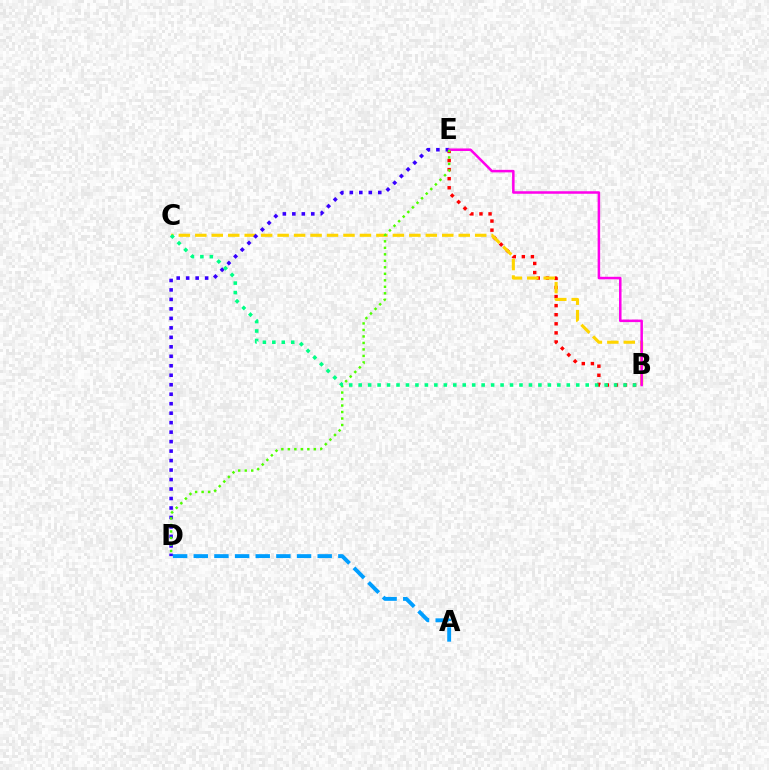{('B', 'E'): [{'color': '#ff0000', 'line_style': 'dotted', 'thickness': 2.47}, {'color': '#ff00ed', 'line_style': 'solid', 'thickness': 1.82}], ('B', 'C'): [{'color': '#ffd500', 'line_style': 'dashed', 'thickness': 2.24}, {'color': '#00ff86', 'line_style': 'dotted', 'thickness': 2.57}], ('D', 'E'): [{'color': '#3700ff', 'line_style': 'dotted', 'thickness': 2.58}, {'color': '#4fff00', 'line_style': 'dotted', 'thickness': 1.77}], ('A', 'D'): [{'color': '#009eff', 'line_style': 'dashed', 'thickness': 2.81}]}